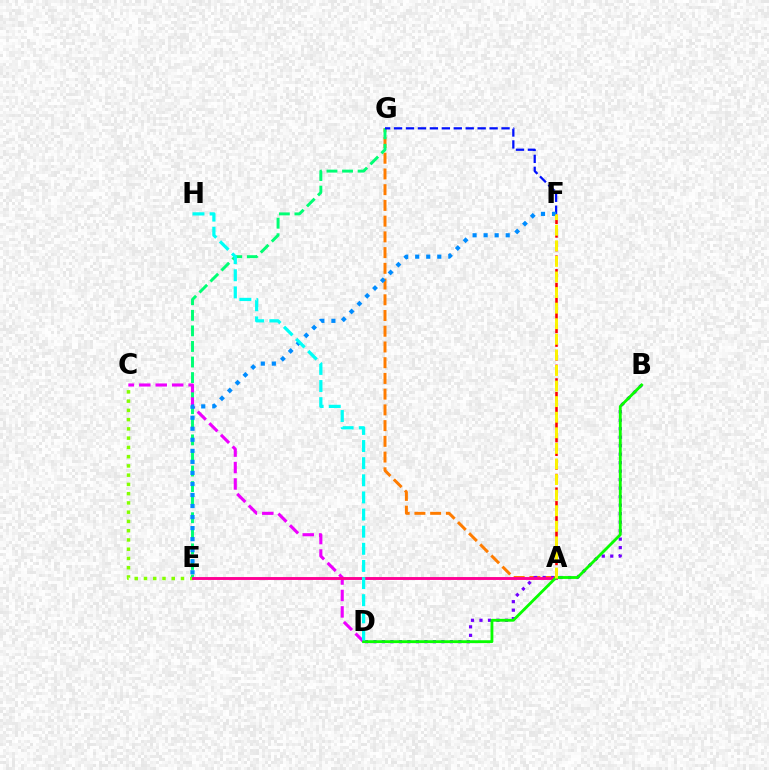{('A', 'G'): [{'color': '#ff7c00', 'line_style': 'dashed', 'thickness': 2.14}], ('C', 'E'): [{'color': '#84ff00', 'line_style': 'dotted', 'thickness': 2.51}], ('E', 'G'): [{'color': '#00ff74', 'line_style': 'dashed', 'thickness': 2.12}], ('C', 'D'): [{'color': '#ee00ff', 'line_style': 'dashed', 'thickness': 2.23}], ('B', 'D'): [{'color': '#7200ff', 'line_style': 'dotted', 'thickness': 2.31}, {'color': '#08ff00', 'line_style': 'solid', 'thickness': 2.04}], ('A', 'F'): [{'color': '#ff0000', 'line_style': 'dashed', 'thickness': 1.85}, {'color': '#fcf500', 'line_style': 'dashed', 'thickness': 2.12}], ('A', 'E'): [{'color': '#ff0094', 'line_style': 'solid', 'thickness': 2.08}], ('F', 'G'): [{'color': '#0010ff', 'line_style': 'dashed', 'thickness': 1.62}], ('E', 'F'): [{'color': '#008cff', 'line_style': 'dotted', 'thickness': 3.0}], ('D', 'H'): [{'color': '#00fff6', 'line_style': 'dashed', 'thickness': 2.33}]}